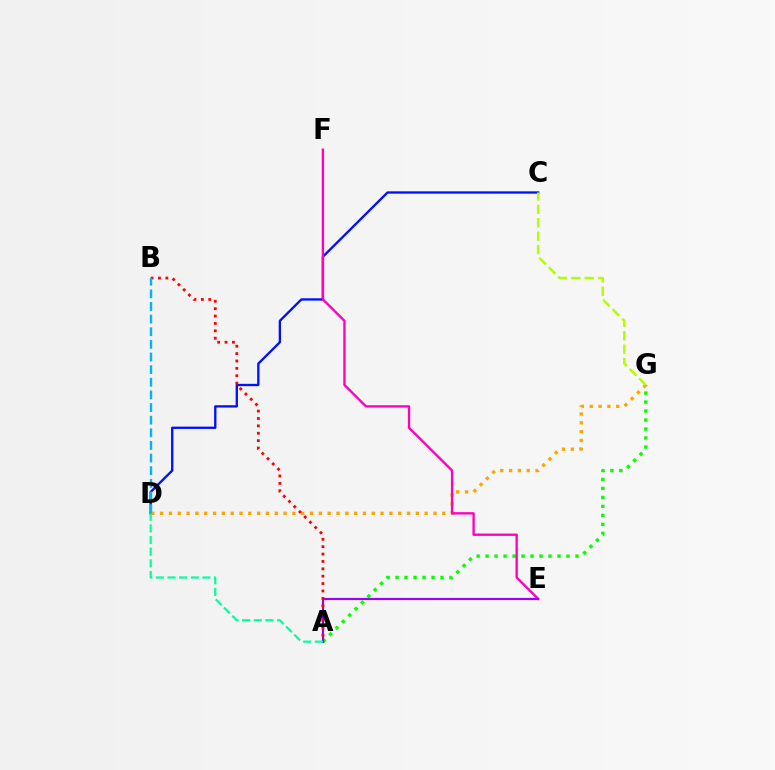{('A', 'G'): [{'color': '#08ff00', 'line_style': 'dotted', 'thickness': 2.44}], ('C', 'D'): [{'color': '#0010ff', 'line_style': 'solid', 'thickness': 1.68}], ('D', 'G'): [{'color': '#ffa500', 'line_style': 'dotted', 'thickness': 2.4}], ('E', 'F'): [{'color': '#ff00bd', 'line_style': 'solid', 'thickness': 1.69}], ('A', 'E'): [{'color': '#9b00ff', 'line_style': 'solid', 'thickness': 1.56}], ('A', 'B'): [{'color': '#ff0000', 'line_style': 'dotted', 'thickness': 2.01}], ('A', 'D'): [{'color': '#00ff9d', 'line_style': 'dashed', 'thickness': 1.58}], ('B', 'D'): [{'color': '#00b5ff', 'line_style': 'dashed', 'thickness': 1.72}], ('C', 'G'): [{'color': '#b3ff00', 'line_style': 'dashed', 'thickness': 1.82}]}